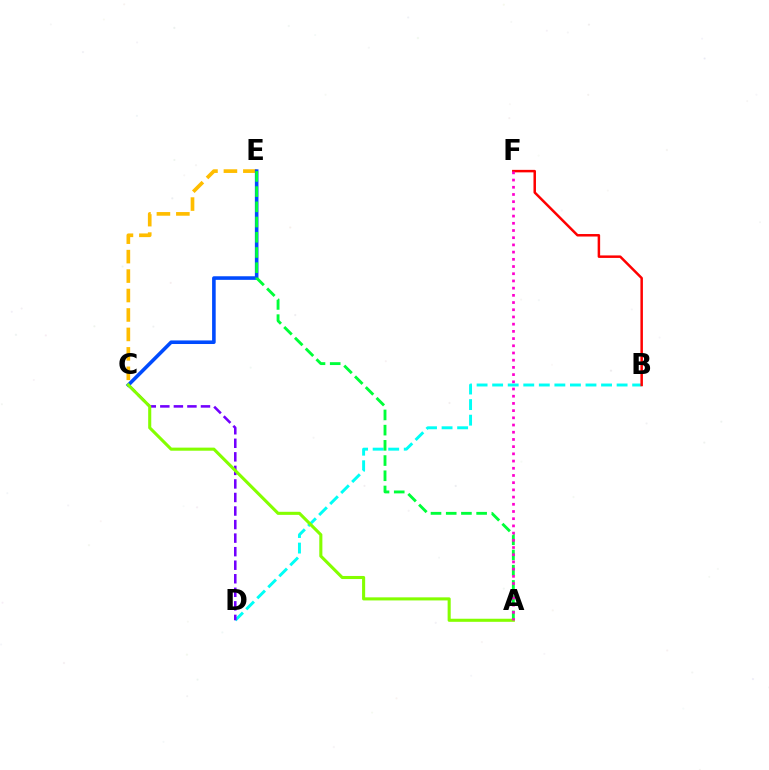{('B', 'D'): [{'color': '#00fff6', 'line_style': 'dashed', 'thickness': 2.11}], ('C', 'E'): [{'color': '#ffbd00', 'line_style': 'dashed', 'thickness': 2.64}, {'color': '#004bff', 'line_style': 'solid', 'thickness': 2.58}], ('A', 'E'): [{'color': '#00ff39', 'line_style': 'dashed', 'thickness': 2.07}], ('C', 'D'): [{'color': '#7200ff', 'line_style': 'dashed', 'thickness': 1.84}], ('A', 'C'): [{'color': '#84ff00', 'line_style': 'solid', 'thickness': 2.22}], ('B', 'F'): [{'color': '#ff0000', 'line_style': 'solid', 'thickness': 1.8}], ('A', 'F'): [{'color': '#ff00cf', 'line_style': 'dotted', 'thickness': 1.96}]}